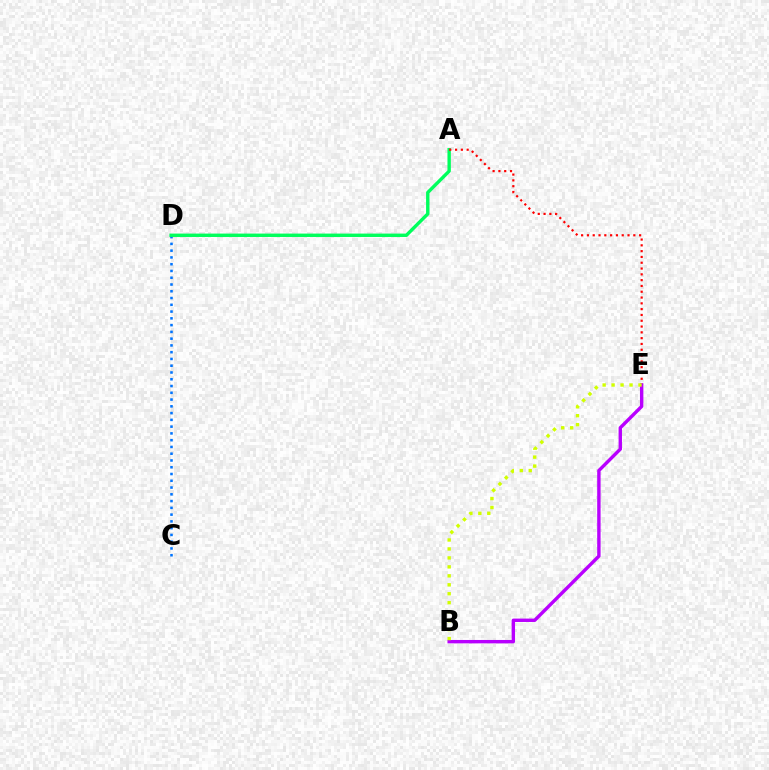{('C', 'D'): [{'color': '#0074ff', 'line_style': 'dotted', 'thickness': 1.84}], ('A', 'D'): [{'color': '#00ff5c', 'line_style': 'solid', 'thickness': 2.45}], ('A', 'E'): [{'color': '#ff0000', 'line_style': 'dotted', 'thickness': 1.58}], ('B', 'E'): [{'color': '#b900ff', 'line_style': 'solid', 'thickness': 2.44}, {'color': '#d1ff00', 'line_style': 'dotted', 'thickness': 2.43}]}